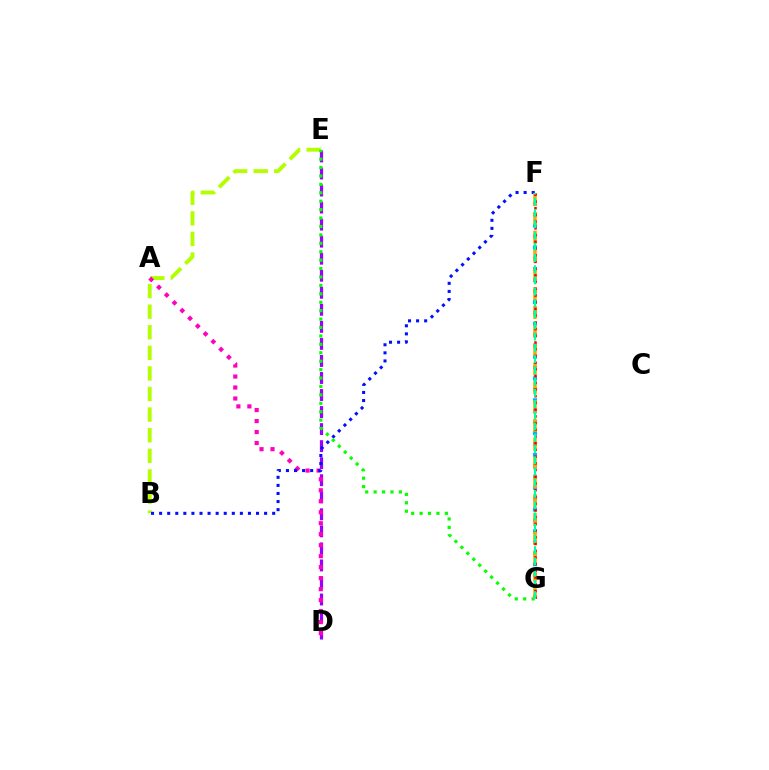{('D', 'E'): [{'color': '#9b00ff', 'line_style': 'dashed', 'thickness': 2.31}], ('B', 'E'): [{'color': '#b3ff00', 'line_style': 'dashed', 'thickness': 2.8}], ('A', 'D'): [{'color': '#ff00bd', 'line_style': 'dotted', 'thickness': 2.98}], ('B', 'F'): [{'color': '#0010ff', 'line_style': 'dotted', 'thickness': 2.19}], ('E', 'G'): [{'color': '#08ff00', 'line_style': 'dotted', 'thickness': 2.29}], ('F', 'G'): [{'color': '#00b5ff', 'line_style': 'dotted', 'thickness': 2.97}, {'color': '#ffa500', 'line_style': 'dashed', 'thickness': 2.56}, {'color': '#ff0000', 'line_style': 'dotted', 'thickness': 1.82}, {'color': '#00ff9d', 'line_style': 'dashed', 'thickness': 1.53}]}